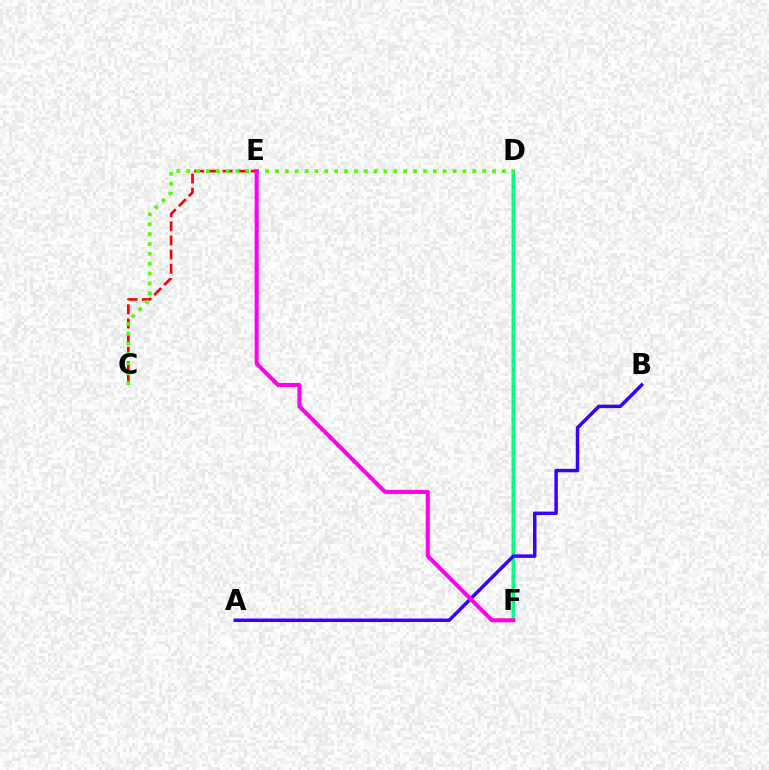{('D', 'F'): [{'color': '#ffd500', 'line_style': 'solid', 'thickness': 2.7}, {'color': '#009eff', 'line_style': 'dotted', 'thickness': 2.26}, {'color': '#00ff86', 'line_style': 'solid', 'thickness': 2.03}], ('C', 'E'): [{'color': '#ff0000', 'line_style': 'dashed', 'thickness': 1.92}], ('C', 'D'): [{'color': '#4fff00', 'line_style': 'dotted', 'thickness': 2.68}], ('A', 'B'): [{'color': '#3700ff', 'line_style': 'solid', 'thickness': 2.49}], ('E', 'F'): [{'color': '#ff00ed', 'line_style': 'solid', 'thickness': 2.89}]}